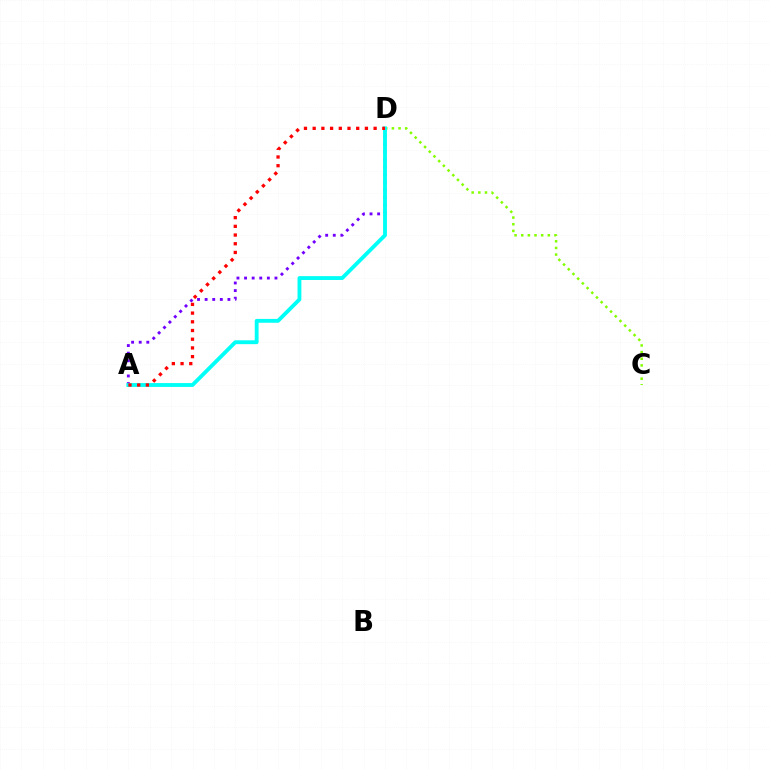{('C', 'D'): [{'color': '#84ff00', 'line_style': 'dotted', 'thickness': 1.81}], ('A', 'D'): [{'color': '#7200ff', 'line_style': 'dotted', 'thickness': 2.07}, {'color': '#00fff6', 'line_style': 'solid', 'thickness': 2.77}, {'color': '#ff0000', 'line_style': 'dotted', 'thickness': 2.37}]}